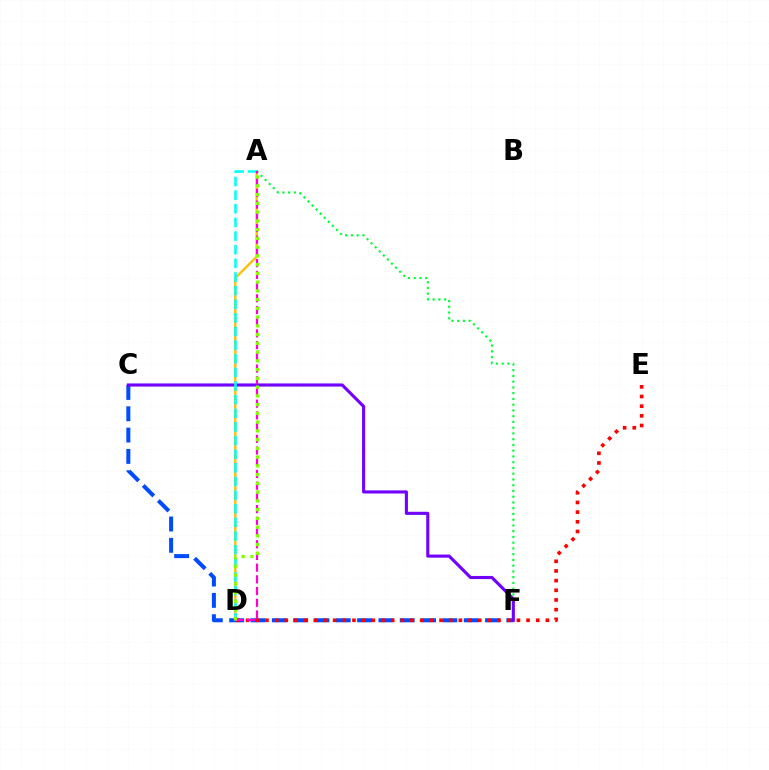{('A', 'D'): [{'color': '#ffbd00', 'line_style': 'solid', 'thickness': 1.68}, {'color': '#00fff6', 'line_style': 'dashed', 'thickness': 1.85}, {'color': '#ff00cf', 'line_style': 'dashed', 'thickness': 1.59}, {'color': '#84ff00', 'line_style': 'dotted', 'thickness': 2.38}], ('A', 'F'): [{'color': '#00ff39', 'line_style': 'dotted', 'thickness': 1.56}], ('C', 'F'): [{'color': '#004bff', 'line_style': 'dashed', 'thickness': 2.9}, {'color': '#7200ff', 'line_style': 'solid', 'thickness': 2.24}], ('D', 'E'): [{'color': '#ff0000', 'line_style': 'dotted', 'thickness': 2.63}]}